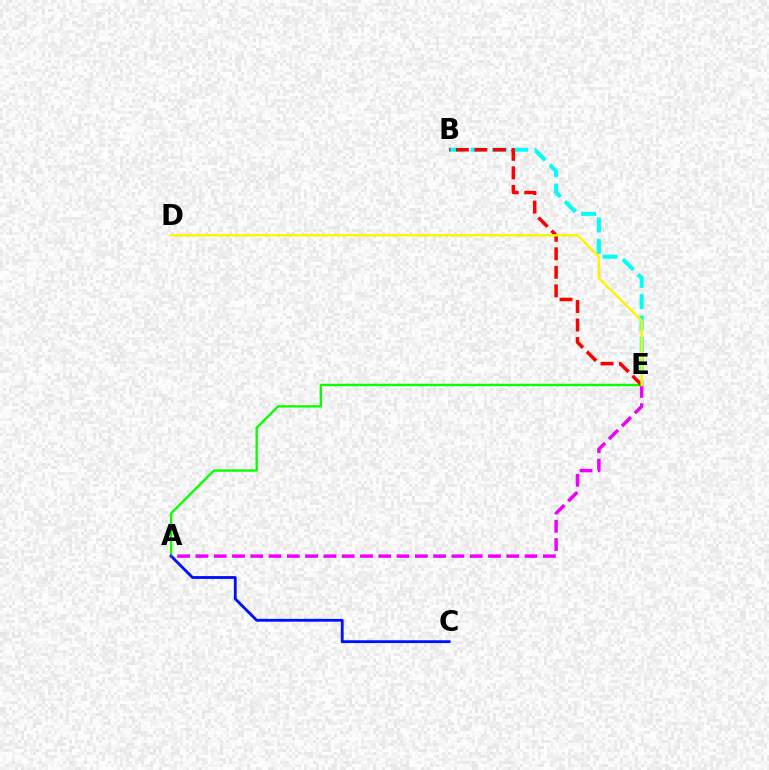{('B', 'E'): [{'color': '#00fff6', 'line_style': 'dashed', 'thickness': 2.91}, {'color': '#ff0000', 'line_style': 'dashed', 'thickness': 2.52}], ('A', 'E'): [{'color': '#08ff00', 'line_style': 'solid', 'thickness': 1.7}, {'color': '#ee00ff', 'line_style': 'dashed', 'thickness': 2.48}], ('A', 'C'): [{'color': '#0010ff', 'line_style': 'solid', 'thickness': 2.04}], ('D', 'E'): [{'color': '#fcf500', 'line_style': 'solid', 'thickness': 1.75}]}